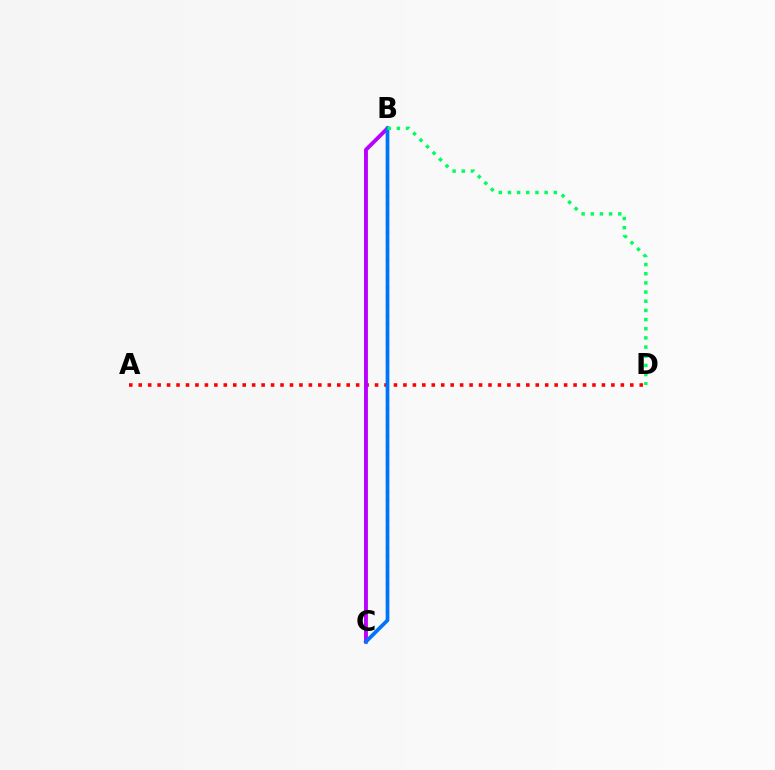{('B', 'C'): [{'color': '#d1ff00', 'line_style': 'dotted', 'thickness': 2.52}, {'color': '#b900ff', 'line_style': 'solid', 'thickness': 2.78}, {'color': '#0074ff', 'line_style': 'solid', 'thickness': 2.67}], ('A', 'D'): [{'color': '#ff0000', 'line_style': 'dotted', 'thickness': 2.57}], ('B', 'D'): [{'color': '#00ff5c', 'line_style': 'dotted', 'thickness': 2.49}]}